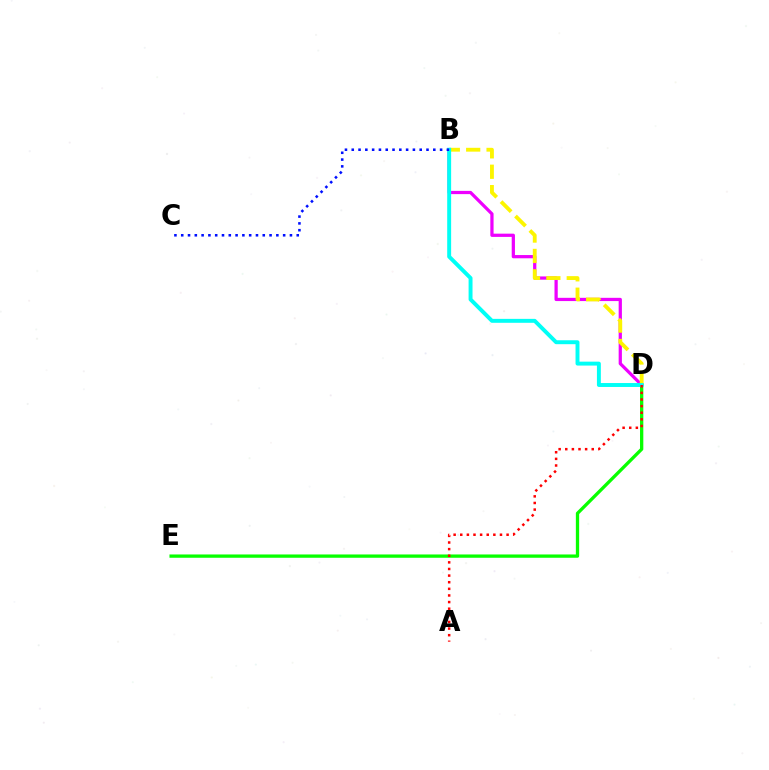{('D', 'E'): [{'color': '#08ff00', 'line_style': 'solid', 'thickness': 2.37}], ('B', 'D'): [{'color': '#ee00ff', 'line_style': 'solid', 'thickness': 2.33}, {'color': '#fcf500', 'line_style': 'dashed', 'thickness': 2.77}, {'color': '#00fff6', 'line_style': 'solid', 'thickness': 2.83}], ('B', 'C'): [{'color': '#0010ff', 'line_style': 'dotted', 'thickness': 1.85}], ('A', 'D'): [{'color': '#ff0000', 'line_style': 'dotted', 'thickness': 1.8}]}